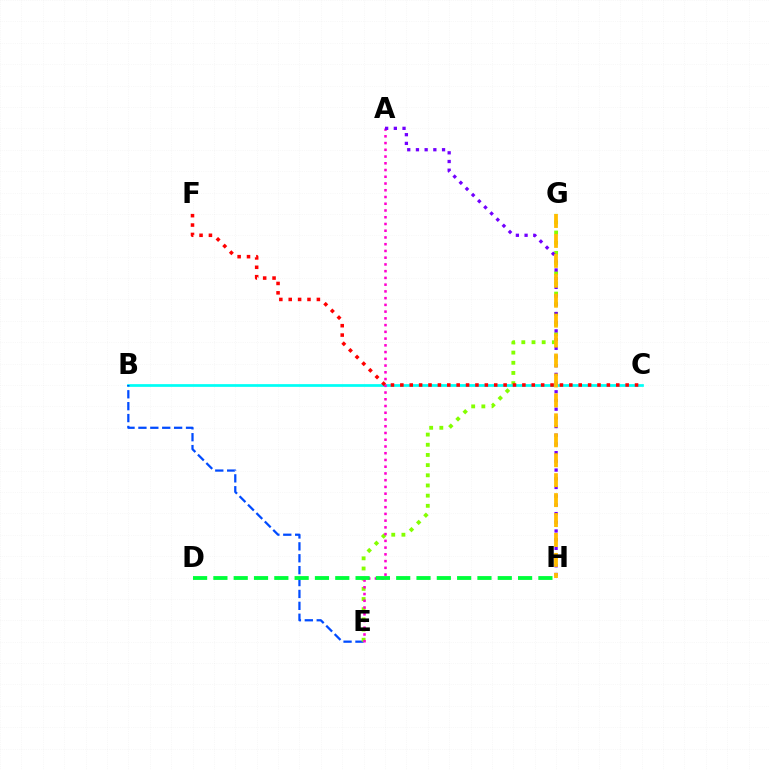{('B', 'C'): [{'color': '#00fff6', 'line_style': 'solid', 'thickness': 1.96}], ('B', 'E'): [{'color': '#004bff', 'line_style': 'dashed', 'thickness': 1.62}], ('E', 'G'): [{'color': '#84ff00', 'line_style': 'dotted', 'thickness': 2.77}], ('A', 'E'): [{'color': '#ff00cf', 'line_style': 'dotted', 'thickness': 1.83}], ('C', 'F'): [{'color': '#ff0000', 'line_style': 'dotted', 'thickness': 2.55}], ('D', 'H'): [{'color': '#00ff39', 'line_style': 'dashed', 'thickness': 2.76}], ('A', 'H'): [{'color': '#7200ff', 'line_style': 'dotted', 'thickness': 2.36}], ('G', 'H'): [{'color': '#ffbd00', 'line_style': 'dashed', 'thickness': 2.71}]}